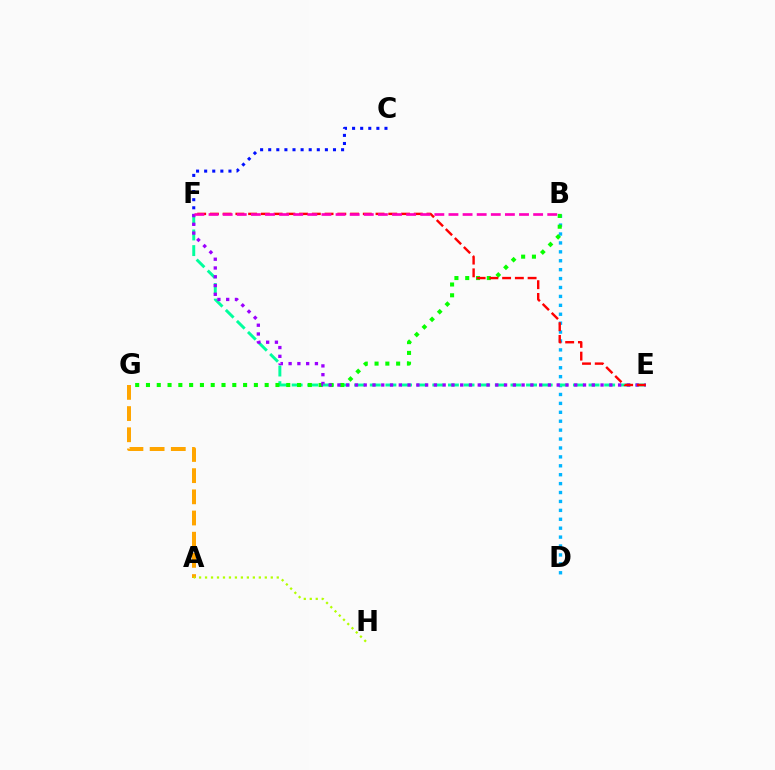{('A', 'G'): [{'color': '#ffa500', 'line_style': 'dashed', 'thickness': 2.88}], ('B', 'D'): [{'color': '#00b5ff', 'line_style': 'dotted', 'thickness': 2.42}], ('C', 'F'): [{'color': '#0010ff', 'line_style': 'dotted', 'thickness': 2.2}], ('E', 'F'): [{'color': '#00ff9d', 'line_style': 'dashed', 'thickness': 2.12}, {'color': '#9b00ff', 'line_style': 'dotted', 'thickness': 2.38}, {'color': '#ff0000', 'line_style': 'dashed', 'thickness': 1.73}], ('B', 'G'): [{'color': '#08ff00', 'line_style': 'dotted', 'thickness': 2.93}], ('B', 'F'): [{'color': '#ff00bd', 'line_style': 'dashed', 'thickness': 1.92}], ('A', 'H'): [{'color': '#b3ff00', 'line_style': 'dotted', 'thickness': 1.62}]}